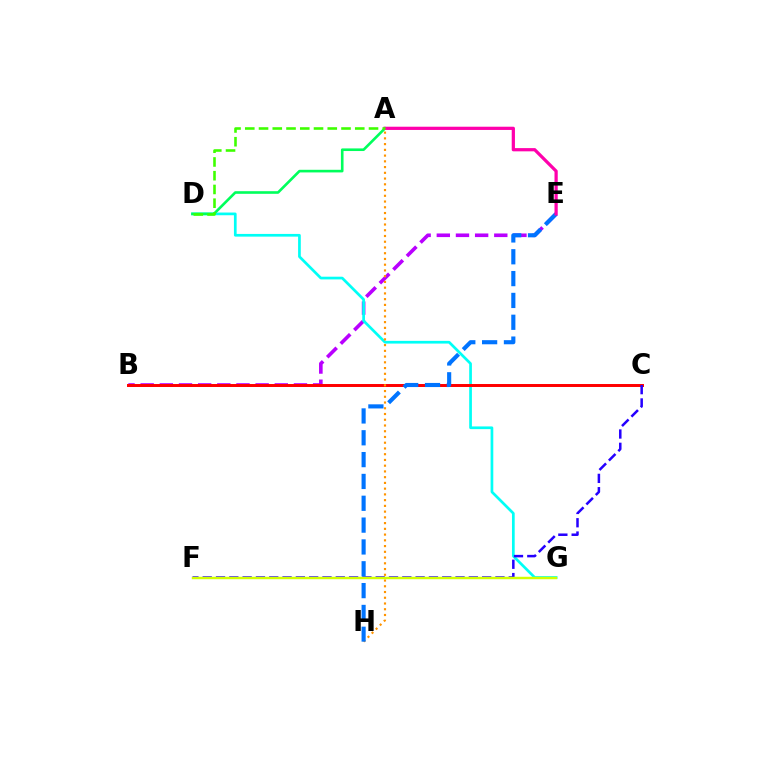{('B', 'E'): [{'color': '#b900ff', 'line_style': 'dashed', 'thickness': 2.6}], ('D', 'G'): [{'color': '#00fff6', 'line_style': 'solid', 'thickness': 1.95}], ('B', 'C'): [{'color': '#ff0000', 'line_style': 'solid', 'thickness': 2.14}], ('A', 'H'): [{'color': '#ff9400', 'line_style': 'dotted', 'thickness': 1.56}], ('C', 'F'): [{'color': '#2500ff', 'line_style': 'dashed', 'thickness': 1.81}], ('F', 'G'): [{'color': '#d1ff00', 'line_style': 'solid', 'thickness': 1.76}], ('A', 'D'): [{'color': '#00ff5c', 'line_style': 'solid', 'thickness': 1.89}, {'color': '#3dff00', 'line_style': 'dashed', 'thickness': 1.87}], ('E', 'H'): [{'color': '#0074ff', 'line_style': 'dashed', 'thickness': 2.97}], ('A', 'E'): [{'color': '#ff00ac', 'line_style': 'solid', 'thickness': 2.33}]}